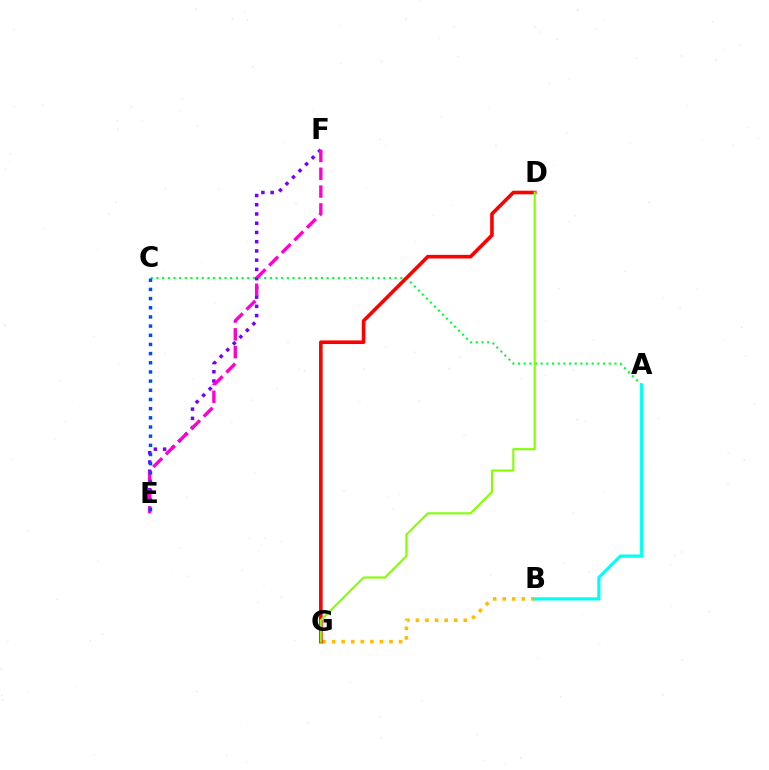{('E', 'F'): [{'color': '#7200ff', 'line_style': 'dotted', 'thickness': 2.51}, {'color': '#ff00cf', 'line_style': 'dashed', 'thickness': 2.42}], ('B', 'G'): [{'color': '#ffbd00', 'line_style': 'dotted', 'thickness': 2.6}], ('A', 'C'): [{'color': '#00ff39', 'line_style': 'dotted', 'thickness': 1.54}], ('A', 'B'): [{'color': '#00fff6', 'line_style': 'solid', 'thickness': 2.28}], ('D', 'G'): [{'color': '#ff0000', 'line_style': 'solid', 'thickness': 2.61}, {'color': '#84ff00', 'line_style': 'solid', 'thickness': 1.52}], ('C', 'E'): [{'color': '#004bff', 'line_style': 'dotted', 'thickness': 2.49}]}